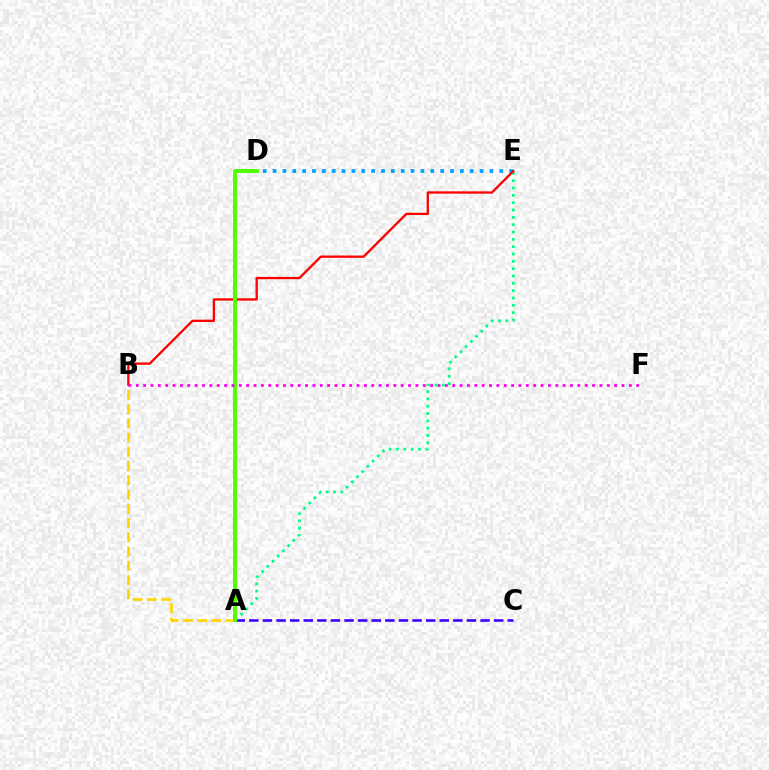{('A', 'C'): [{'color': '#3700ff', 'line_style': 'dashed', 'thickness': 1.85}], ('A', 'E'): [{'color': '#00ff86', 'line_style': 'dotted', 'thickness': 1.99}], ('D', 'E'): [{'color': '#009eff', 'line_style': 'dotted', 'thickness': 2.68}], ('B', 'E'): [{'color': '#ff0000', 'line_style': 'solid', 'thickness': 1.67}], ('A', 'B'): [{'color': '#ffd500', 'line_style': 'dashed', 'thickness': 1.93}], ('A', 'D'): [{'color': '#4fff00', 'line_style': 'solid', 'thickness': 2.82}], ('B', 'F'): [{'color': '#ff00ed', 'line_style': 'dotted', 'thickness': 2.0}]}